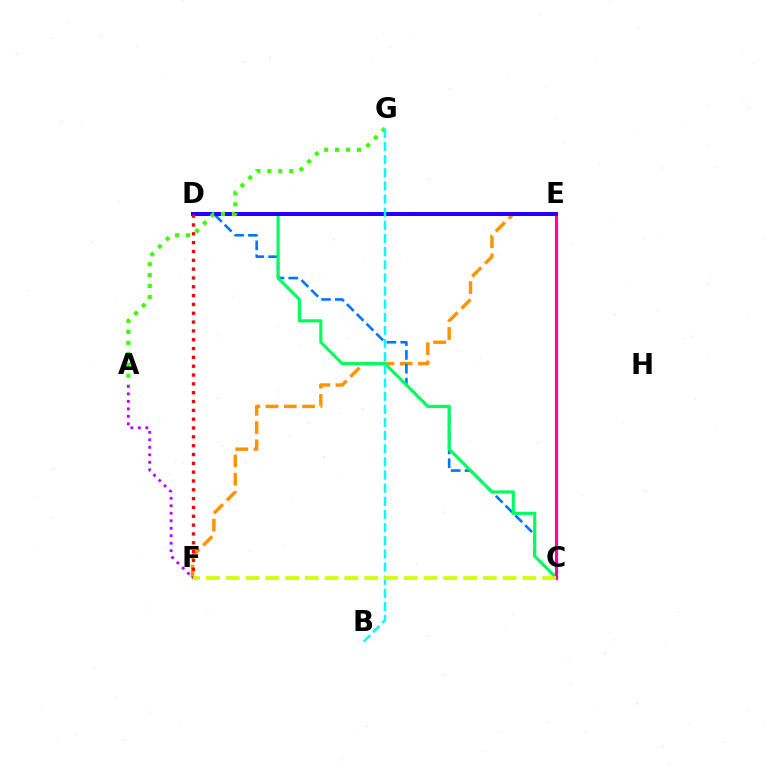{('E', 'F'): [{'color': '#ff9400', 'line_style': 'dashed', 'thickness': 2.48}], ('C', 'D'): [{'color': '#0074ff', 'line_style': 'dashed', 'thickness': 1.88}, {'color': '#00ff5c', 'line_style': 'solid', 'thickness': 2.26}], ('C', 'E'): [{'color': '#ff00ac', 'line_style': 'solid', 'thickness': 2.27}], ('D', 'E'): [{'color': '#2500ff', 'line_style': 'solid', 'thickness': 2.88}], ('A', 'G'): [{'color': '#3dff00', 'line_style': 'dotted', 'thickness': 2.97}], ('B', 'G'): [{'color': '#00fff6', 'line_style': 'dashed', 'thickness': 1.79}], ('D', 'F'): [{'color': '#ff0000', 'line_style': 'dotted', 'thickness': 2.4}], ('C', 'F'): [{'color': '#d1ff00', 'line_style': 'dashed', 'thickness': 2.69}], ('A', 'F'): [{'color': '#b900ff', 'line_style': 'dotted', 'thickness': 2.03}]}